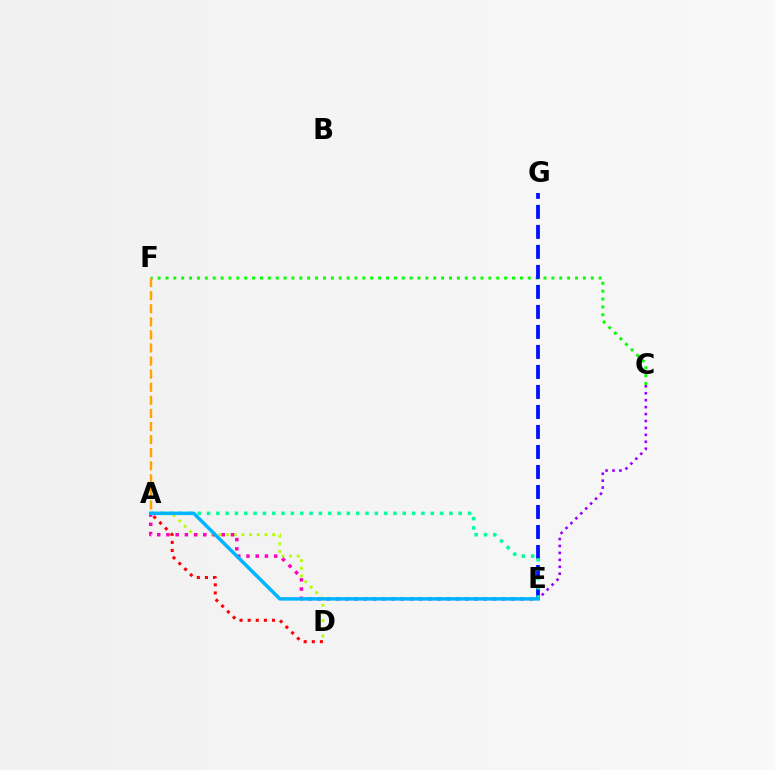{('C', 'F'): [{'color': '#08ff00', 'line_style': 'dotted', 'thickness': 2.14}], ('E', 'G'): [{'color': '#0010ff', 'line_style': 'dashed', 'thickness': 2.72}], ('A', 'D'): [{'color': '#b3ff00', 'line_style': 'dotted', 'thickness': 2.08}, {'color': '#ff0000', 'line_style': 'dotted', 'thickness': 2.2}], ('A', 'E'): [{'color': '#00ff9d', 'line_style': 'dotted', 'thickness': 2.53}, {'color': '#ff00bd', 'line_style': 'dotted', 'thickness': 2.51}, {'color': '#00b5ff', 'line_style': 'solid', 'thickness': 2.51}], ('C', 'E'): [{'color': '#9b00ff', 'line_style': 'dotted', 'thickness': 1.88}], ('A', 'F'): [{'color': '#ffa500', 'line_style': 'dashed', 'thickness': 1.78}]}